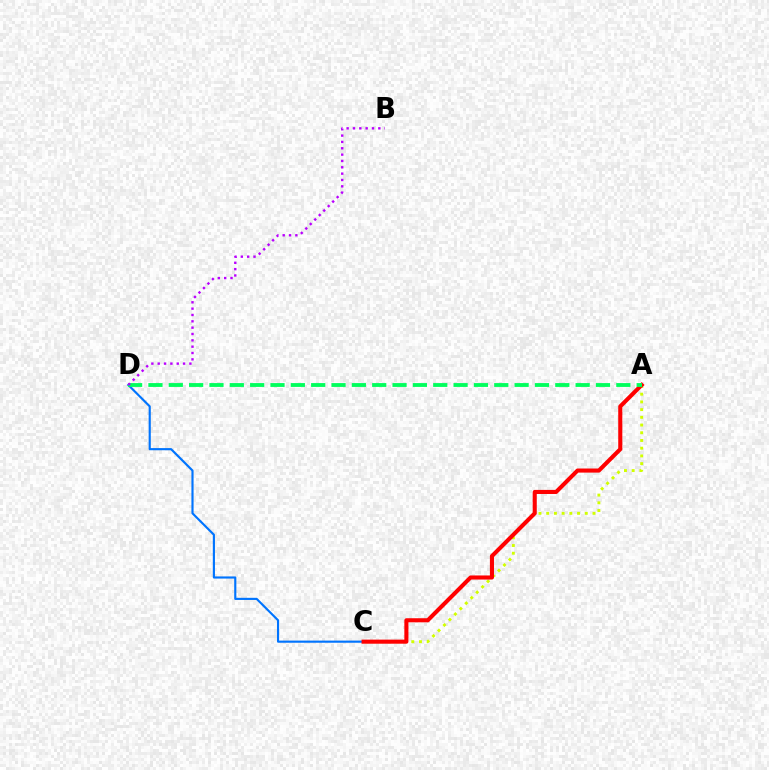{('A', 'C'): [{'color': '#d1ff00', 'line_style': 'dotted', 'thickness': 2.1}, {'color': '#ff0000', 'line_style': 'solid', 'thickness': 2.94}], ('C', 'D'): [{'color': '#0074ff', 'line_style': 'solid', 'thickness': 1.54}], ('A', 'D'): [{'color': '#00ff5c', 'line_style': 'dashed', 'thickness': 2.76}], ('B', 'D'): [{'color': '#b900ff', 'line_style': 'dotted', 'thickness': 1.72}]}